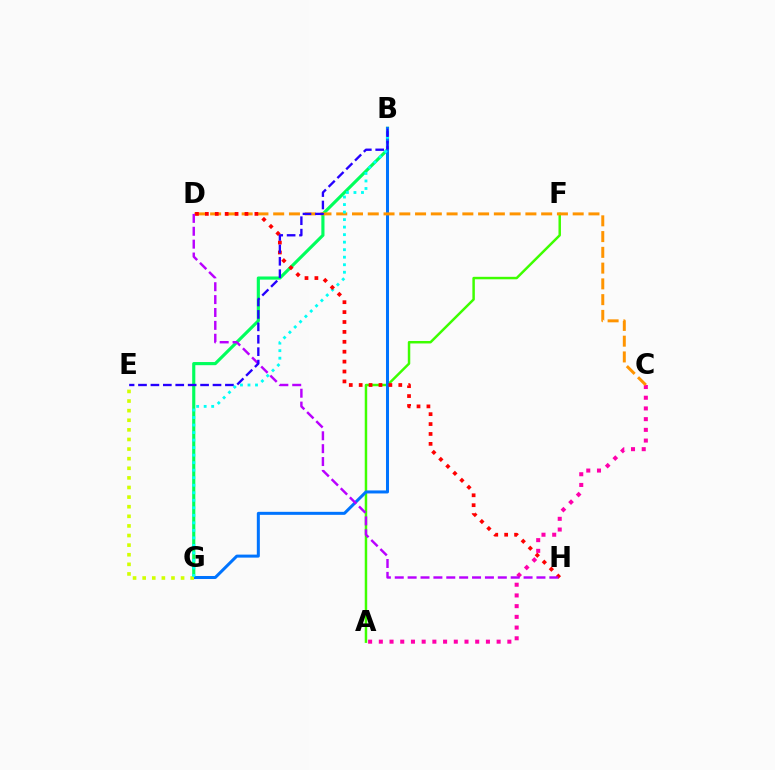{('A', 'F'): [{'color': '#3dff00', 'line_style': 'solid', 'thickness': 1.78}], ('B', 'G'): [{'color': '#00ff5c', 'line_style': 'solid', 'thickness': 2.26}, {'color': '#0074ff', 'line_style': 'solid', 'thickness': 2.17}, {'color': '#00fff6', 'line_style': 'dotted', 'thickness': 2.04}], ('A', 'C'): [{'color': '#ff00ac', 'line_style': 'dotted', 'thickness': 2.91}], ('E', 'G'): [{'color': '#d1ff00', 'line_style': 'dotted', 'thickness': 2.61}], ('C', 'D'): [{'color': '#ff9400', 'line_style': 'dashed', 'thickness': 2.14}], ('D', 'H'): [{'color': '#ff0000', 'line_style': 'dotted', 'thickness': 2.69}, {'color': '#b900ff', 'line_style': 'dashed', 'thickness': 1.75}], ('B', 'E'): [{'color': '#2500ff', 'line_style': 'dashed', 'thickness': 1.69}]}